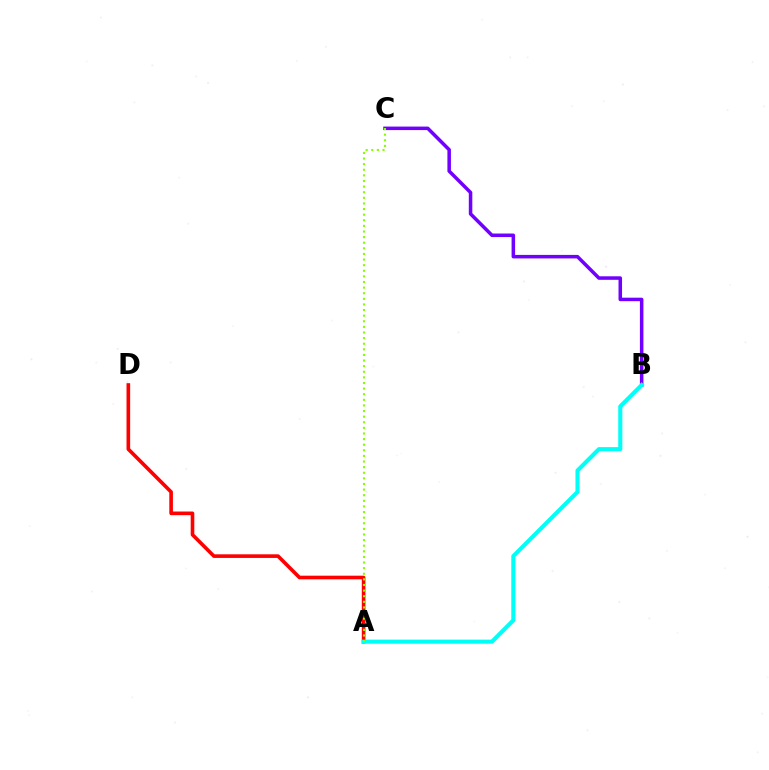{('B', 'C'): [{'color': '#7200ff', 'line_style': 'solid', 'thickness': 2.53}], ('A', 'D'): [{'color': '#ff0000', 'line_style': 'solid', 'thickness': 2.61}], ('A', 'B'): [{'color': '#00fff6', 'line_style': 'solid', 'thickness': 2.94}], ('A', 'C'): [{'color': '#84ff00', 'line_style': 'dotted', 'thickness': 1.52}]}